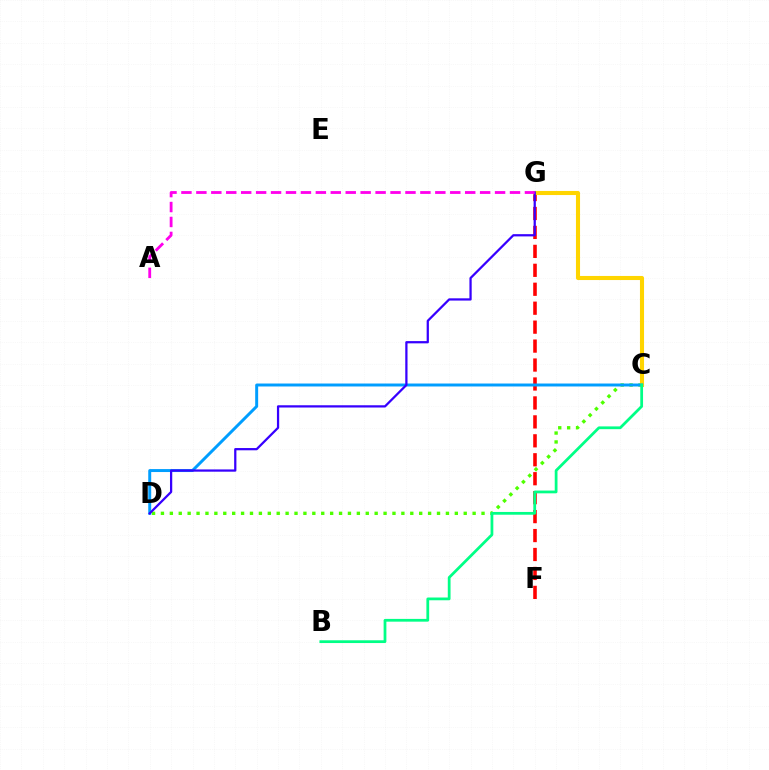{('C', 'D'): [{'color': '#4fff00', 'line_style': 'dotted', 'thickness': 2.42}, {'color': '#009eff', 'line_style': 'solid', 'thickness': 2.13}], ('F', 'G'): [{'color': '#ff0000', 'line_style': 'dashed', 'thickness': 2.57}], ('C', 'G'): [{'color': '#ffd500', 'line_style': 'solid', 'thickness': 2.94}], ('D', 'G'): [{'color': '#3700ff', 'line_style': 'solid', 'thickness': 1.62}], ('A', 'G'): [{'color': '#ff00ed', 'line_style': 'dashed', 'thickness': 2.03}], ('B', 'C'): [{'color': '#00ff86', 'line_style': 'solid', 'thickness': 1.99}]}